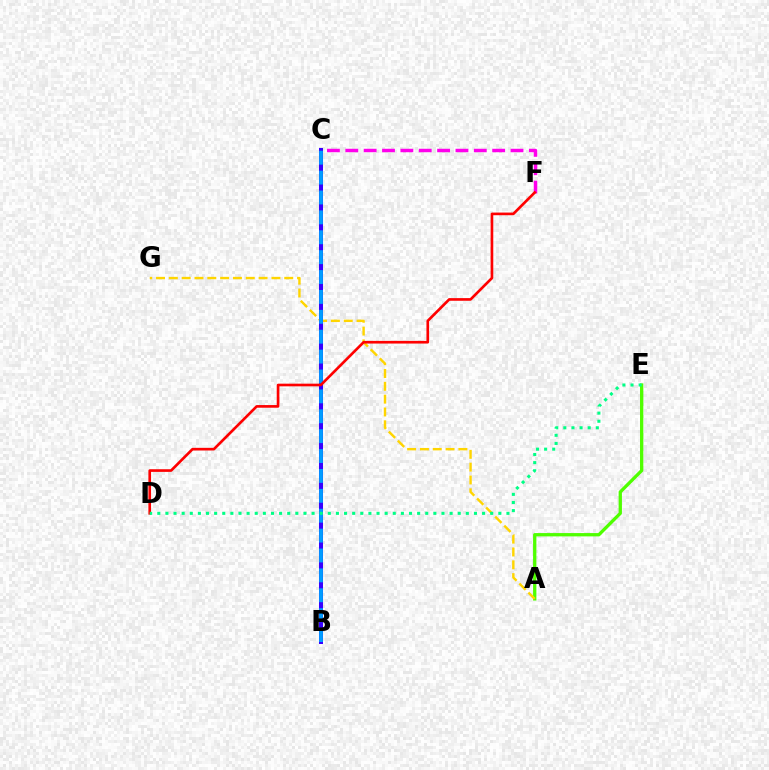{('A', 'E'): [{'color': '#4fff00', 'line_style': 'solid', 'thickness': 2.38}], ('A', 'G'): [{'color': '#ffd500', 'line_style': 'dashed', 'thickness': 1.74}], ('B', 'C'): [{'color': '#3700ff', 'line_style': 'solid', 'thickness': 2.89}, {'color': '#009eff', 'line_style': 'dashed', 'thickness': 2.7}], ('C', 'F'): [{'color': '#ff00ed', 'line_style': 'dashed', 'thickness': 2.49}], ('D', 'F'): [{'color': '#ff0000', 'line_style': 'solid', 'thickness': 1.91}], ('D', 'E'): [{'color': '#00ff86', 'line_style': 'dotted', 'thickness': 2.21}]}